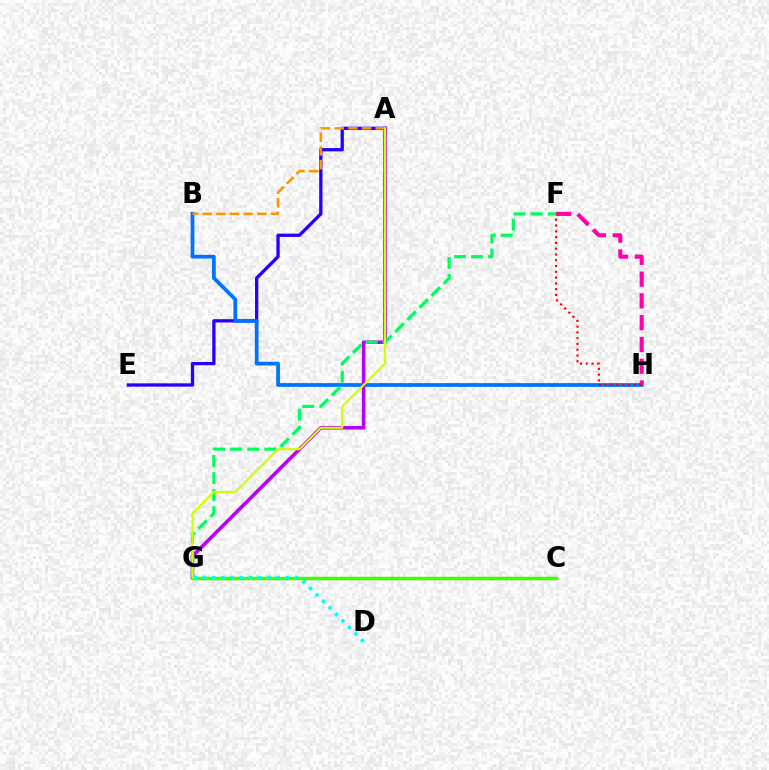{('A', 'E'): [{'color': '#2500ff', 'line_style': 'solid', 'thickness': 2.38}], ('B', 'H'): [{'color': '#0074ff', 'line_style': 'solid', 'thickness': 2.71}], ('A', 'G'): [{'color': '#b900ff', 'line_style': 'solid', 'thickness': 2.57}, {'color': '#d1ff00', 'line_style': 'solid', 'thickness': 1.55}], ('C', 'G'): [{'color': '#3dff00', 'line_style': 'solid', 'thickness': 2.51}], ('A', 'B'): [{'color': '#ff9400', 'line_style': 'dashed', 'thickness': 1.86}], ('F', 'H'): [{'color': '#ff00ac', 'line_style': 'dashed', 'thickness': 2.96}, {'color': '#ff0000', 'line_style': 'dotted', 'thickness': 1.57}], ('F', 'G'): [{'color': '#00ff5c', 'line_style': 'dashed', 'thickness': 2.32}], ('D', 'G'): [{'color': '#00fff6', 'line_style': 'dotted', 'thickness': 2.5}]}